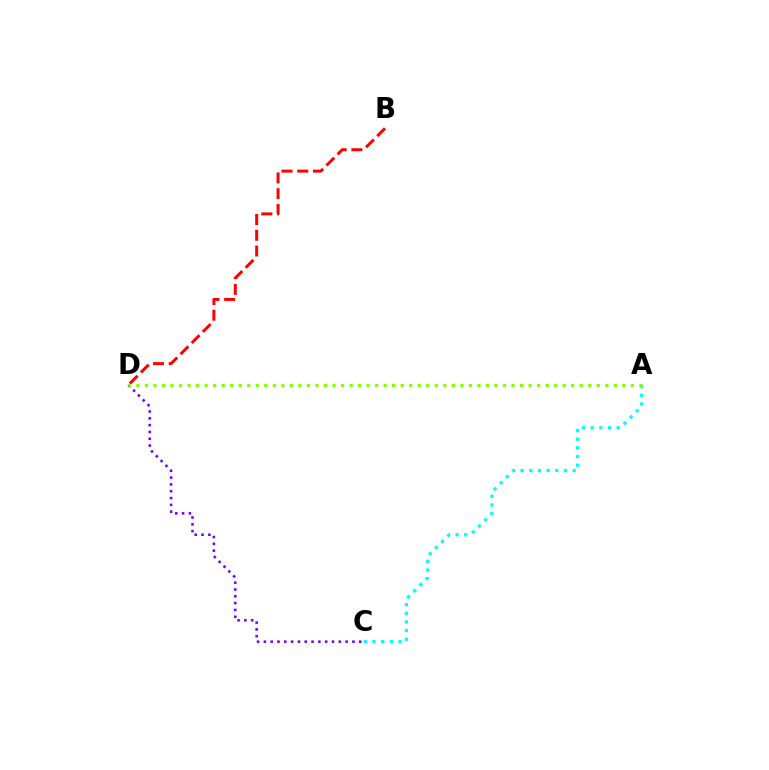{('A', 'C'): [{'color': '#00fff6', 'line_style': 'dotted', 'thickness': 2.36}], ('B', 'D'): [{'color': '#ff0000', 'line_style': 'dashed', 'thickness': 2.14}], ('C', 'D'): [{'color': '#7200ff', 'line_style': 'dotted', 'thickness': 1.85}], ('A', 'D'): [{'color': '#84ff00', 'line_style': 'dotted', 'thickness': 2.32}]}